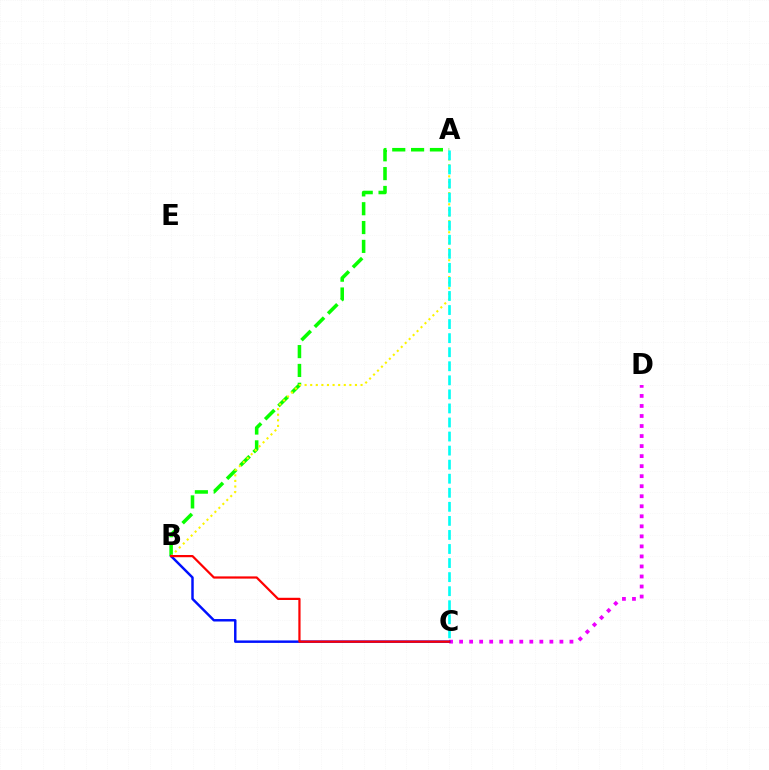{('A', 'B'): [{'color': '#08ff00', 'line_style': 'dashed', 'thickness': 2.56}, {'color': '#fcf500', 'line_style': 'dotted', 'thickness': 1.52}], ('C', 'D'): [{'color': '#ee00ff', 'line_style': 'dotted', 'thickness': 2.73}], ('A', 'C'): [{'color': '#00fff6', 'line_style': 'dashed', 'thickness': 1.91}], ('B', 'C'): [{'color': '#0010ff', 'line_style': 'solid', 'thickness': 1.77}, {'color': '#ff0000', 'line_style': 'solid', 'thickness': 1.6}]}